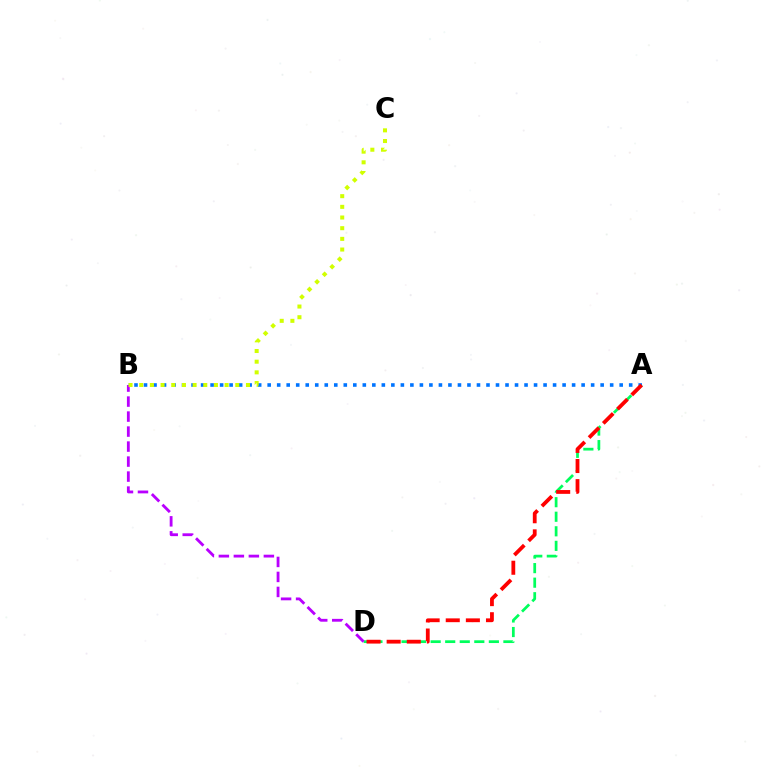{('A', 'D'): [{'color': '#00ff5c', 'line_style': 'dashed', 'thickness': 1.98}, {'color': '#ff0000', 'line_style': 'dashed', 'thickness': 2.73}], ('A', 'B'): [{'color': '#0074ff', 'line_style': 'dotted', 'thickness': 2.58}], ('B', 'D'): [{'color': '#b900ff', 'line_style': 'dashed', 'thickness': 2.04}], ('B', 'C'): [{'color': '#d1ff00', 'line_style': 'dotted', 'thickness': 2.9}]}